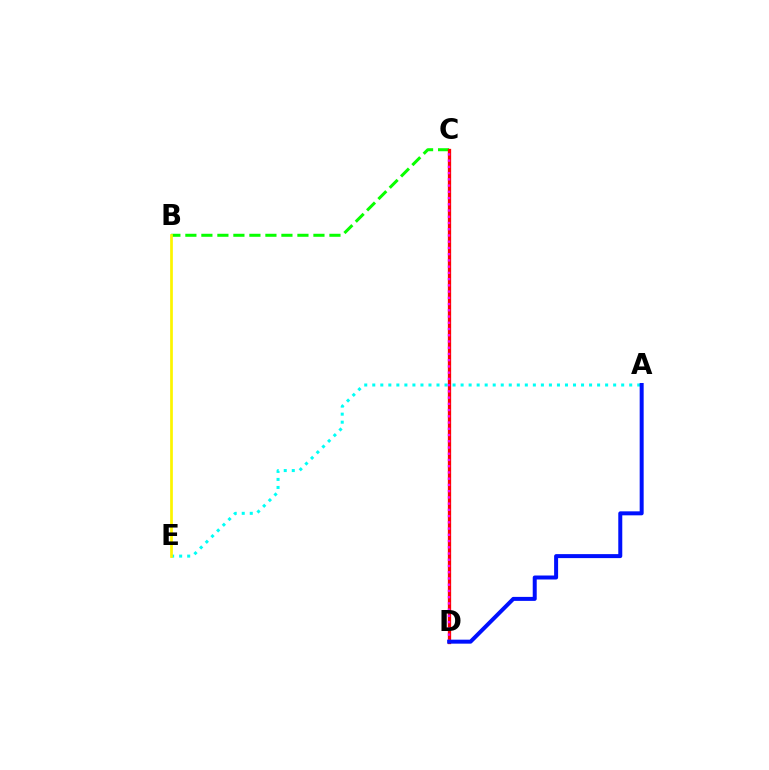{('B', 'C'): [{'color': '#08ff00', 'line_style': 'dashed', 'thickness': 2.17}], ('A', 'E'): [{'color': '#00fff6', 'line_style': 'dotted', 'thickness': 2.18}], ('C', 'D'): [{'color': '#ff0000', 'line_style': 'solid', 'thickness': 2.37}, {'color': '#ee00ff', 'line_style': 'dotted', 'thickness': 1.69}], ('B', 'E'): [{'color': '#fcf500', 'line_style': 'solid', 'thickness': 1.96}], ('A', 'D'): [{'color': '#0010ff', 'line_style': 'solid', 'thickness': 2.87}]}